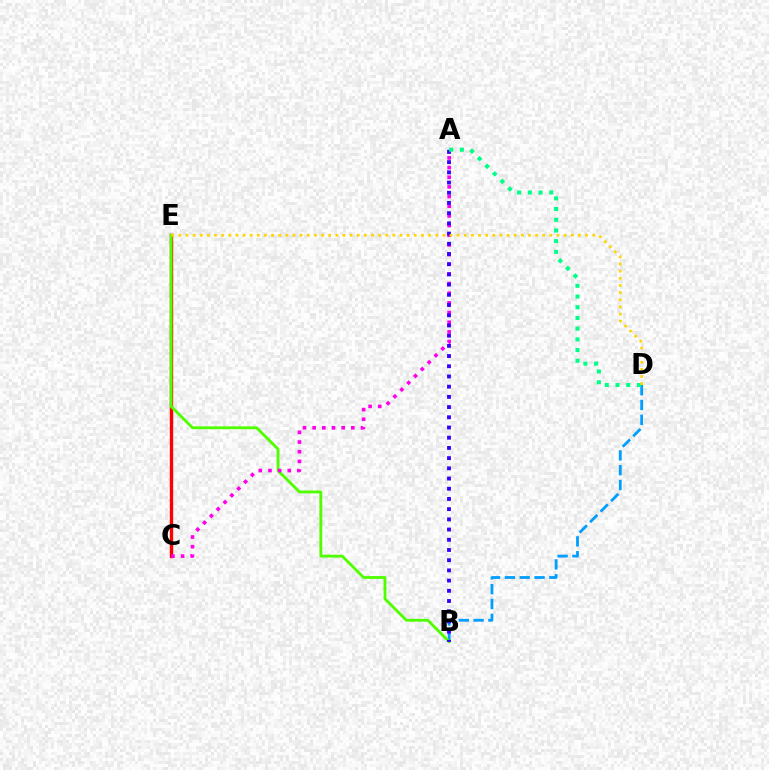{('C', 'E'): [{'color': '#ff0000', 'line_style': 'solid', 'thickness': 2.43}], ('B', 'D'): [{'color': '#009eff', 'line_style': 'dashed', 'thickness': 2.01}], ('B', 'E'): [{'color': '#4fff00', 'line_style': 'solid', 'thickness': 2.05}], ('A', 'C'): [{'color': '#ff00ed', 'line_style': 'dotted', 'thickness': 2.63}], ('A', 'B'): [{'color': '#3700ff', 'line_style': 'dotted', 'thickness': 2.77}], ('A', 'D'): [{'color': '#00ff86', 'line_style': 'dotted', 'thickness': 2.91}], ('D', 'E'): [{'color': '#ffd500', 'line_style': 'dotted', 'thickness': 1.94}]}